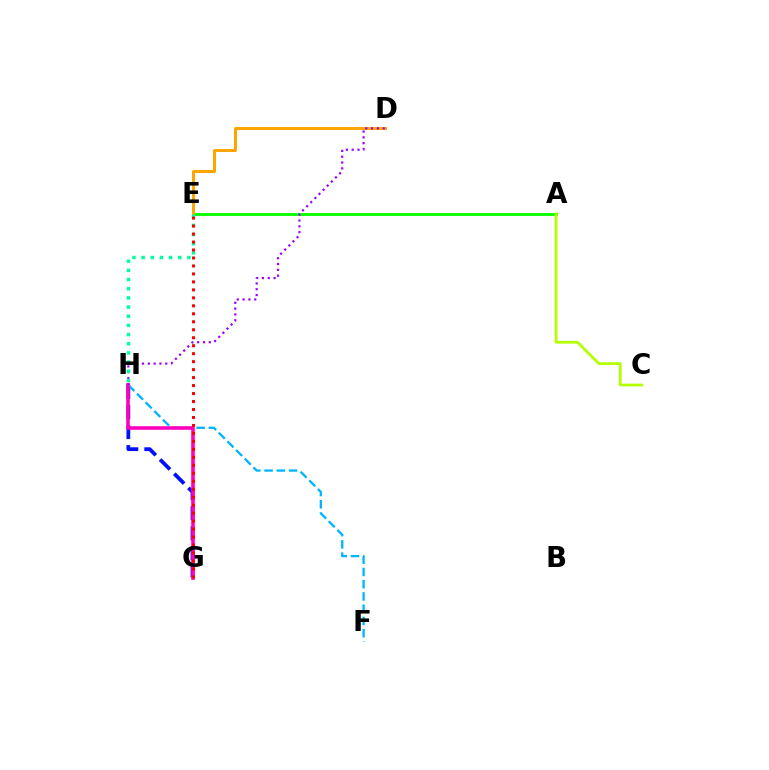{('A', 'E'): [{'color': '#08ff00', 'line_style': 'solid', 'thickness': 2.05}], ('G', 'H'): [{'color': '#0010ff', 'line_style': 'dashed', 'thickness': 2.72}, {'color': '#ff00bd', 'line_style': 'solid', 'thickness': 2.59}], ('A', 'C'): [{'color': '#b3ff00', 'line_style': 'solid', 'thickness': 1.99}], ('F', 'H'): [{'color': '#00b5ff', 'line_style': 'dashed', 'thickness': 1.66}], ('D', 'E'): [{'color': '#ffa500', 'line_style': 'solid', 'thickness': 2.15}], ('D', 'H'): [{'color': '#9b00ff', 'line_style': 'dotted', 'thickness': 1.58}], ('E', 'H'): [{'color': '#00ff9d', 'line_style': 'dotted', 'thickness': 2.49}], ('E', 'G'): [{'color': '#ff0000', 'line_style': 'dotted', 'thickness': 2.17}]}